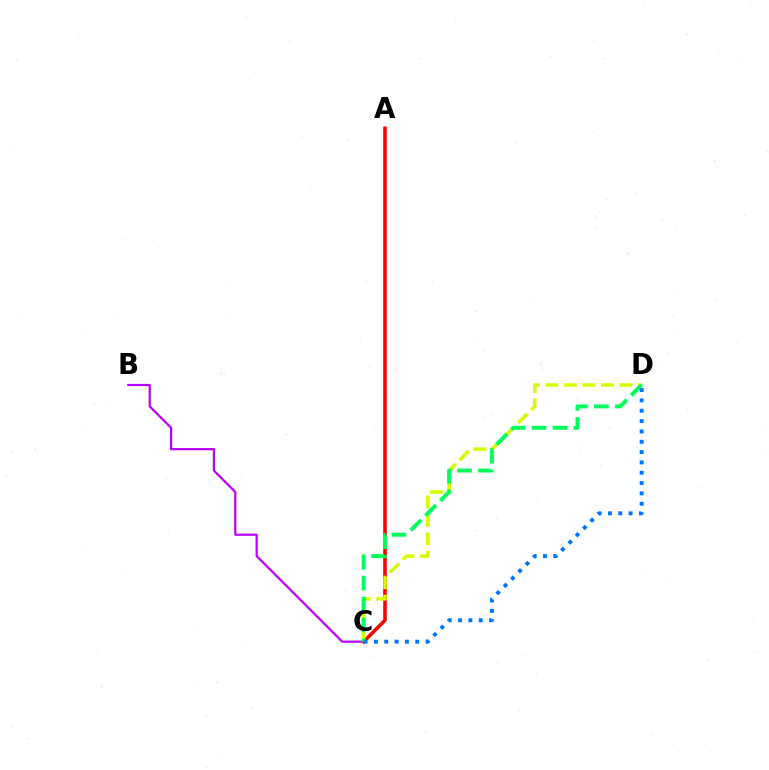{('B', 'C'): [{'color': '#b900ff', 'line_style': 'solid', 'thickness': 1.58}], ('A', 'C'): [{'color': '#ff0000', 'line_style': 'solid', 'thickness': 2.57}], ('C', 'D'): [{'color': '#d1ff00', 'line_style': 'dashed', 'thickness': 2.51}, {'color': '#00ff5c', 'line_style': 'dashed', 'thickness': 2.84}, {'color': '#0074ff', 'line_style': 'dotted', 'thickness': 2.81}]}